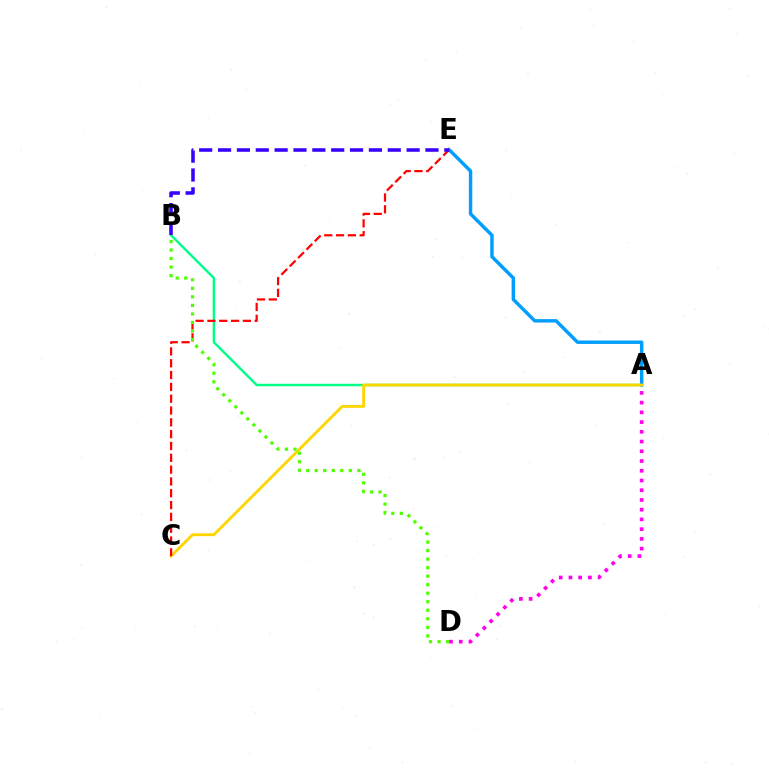{('A', 'B'): [{'color': '#00ff86', 'line_style': 'solid', 'thickness': 1.75}], ('A', 'D'): [{'color': '#ff00ed', 'line_style': 'dotted', 'thickness': 2.64}], ('A', 'E'): [{'color': '#009eff', 'line_style': 'solid', 'thickness': 2.47}], ('A', 'C'): [{'color': '#ffd500', 'line_style': 'solid', 'thickness': 2.04}], ('C', 'E'): [{'color': '#ff0000', 'line_style': 'dashed', 'thickness': 1.61}], ('B', 'D'): [{'color': '#4fff00', 'line_style': 'dotted', 'thickness': 2.32}], ('B', 'E'): [{'color': '#3700ff', 'line_style': 'dashed', 'thickness': 2.56}]}